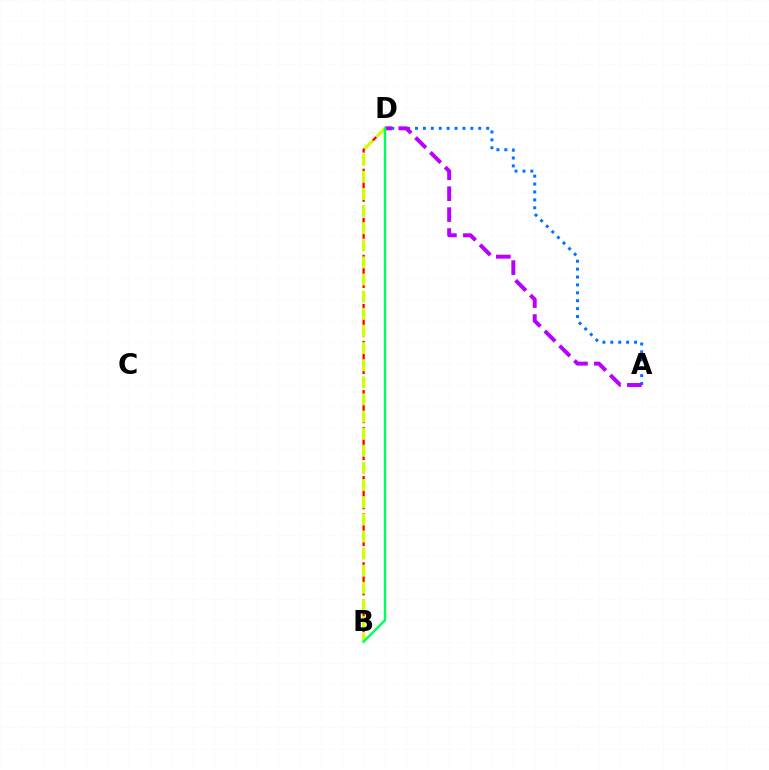{('B', 'D'): [{'color': '#ff0000', 'line_style': 'dashed', 'thickness': 1.67}, {'color': '#d1ff00', 'line_style': 'dashed', 'thickness': 2.33}, {'color': '#00ff5c', 'line_style': 'solid', 'thickness': 1.74}], ('A', 'D'): [{'color': '#0074ff', 'line_style': 'dotted', 'thickness': 2.15}, {'color': '#b900ff', 'line_style': 'dashed', 'thickness': 2.84}]}